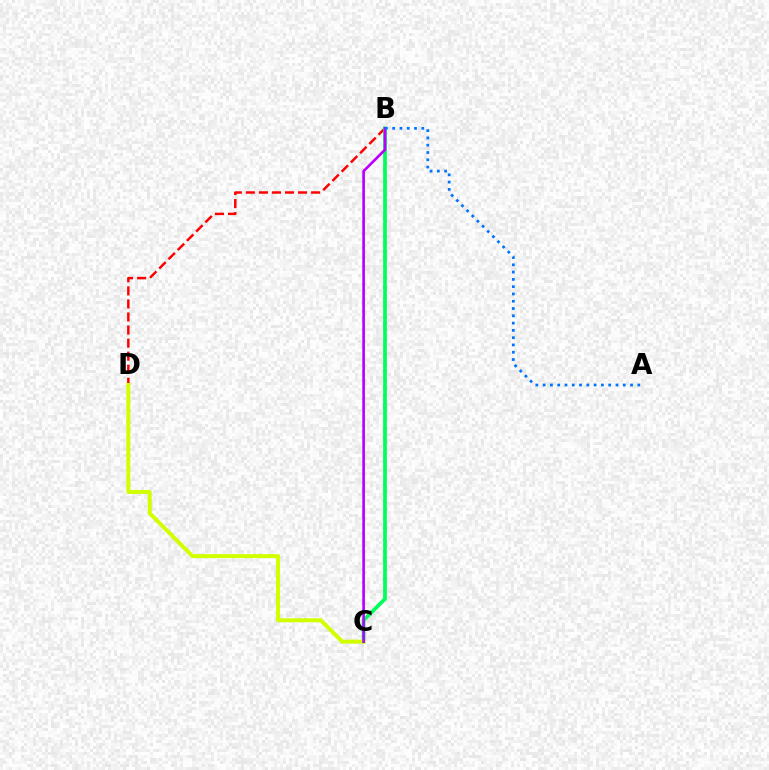{('B', 'D'): [{'color': '#ff0000', 'line_style': 'dashed', 'thickness': 1.77}], ('B', 'C'): [{'color': '#00ff5c', 'line_style': 'solid', 'thickness': 2.69}, {'color': '#b900ff', 'line_style': 'solid', 'thickness': 1.92}], ('C', 'D'): [{'color': '#d1ff00', 'line_style': 'solid', 'thickness': 2.86}], ('A', 'B'): [{'color': '#0074ff', 'line_style': 'dotted', 'thickness': 1.98}]}